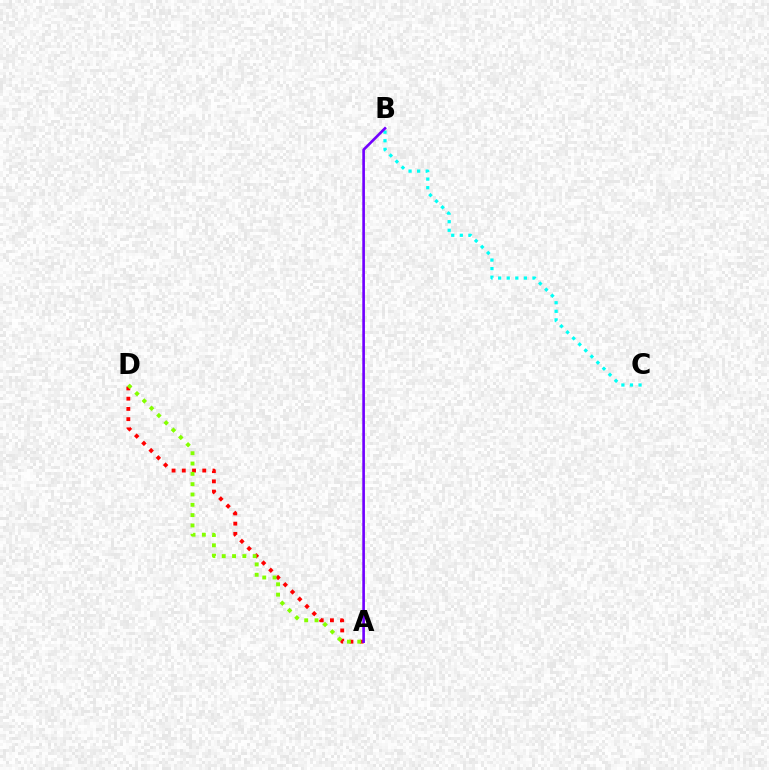{('A', 'D'): [{'color': '#ff0000', 'line_style': 'dotted', 'thickness': 2.78}, {'color': '#84ff00', 'line_style': 'dotted', 'thickness': 2.8}], ('B', 'C'): [{'color': '#00fff6', 'line_style': 'dotted', 'thickness': 2.33}], ('A', 'B'): [{'color': '#7200ff', 'line_style': 'solid', 'thickness': 1.9}]}